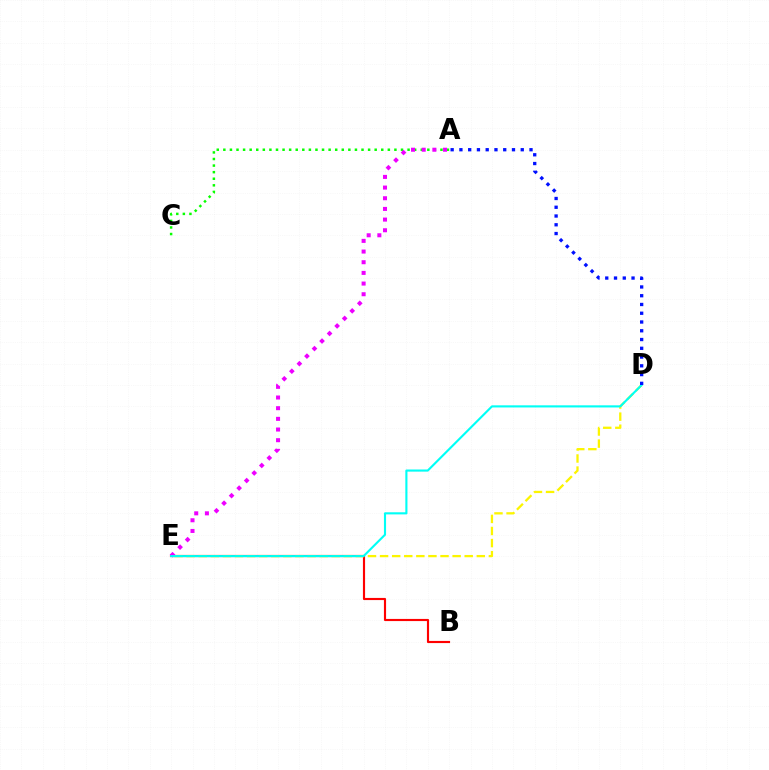{('A', 'C'): [{'color': '#08ff00', 'line_style': 'dotted', 'thickness': 1.79}], ('B', 'E'): [{'color': '#ff0000', 'line_style': 'solid', 'thickness': 1.55}], ('A', 'E'): [{'color': '#ee00ff', 'line_style': 'dotted', 'thickness': 2.9}], ('D', 'E'): [{'color': '#fcf500', 'line_style': 'dashed', 'thickness': 1.64}, {'color': '#00fff6', 'line_style': 'solid', 'thickness': 1.53}], ('A', 'D'): [{'color': '#0010ff', 'line_style': 'dotted', 'thickness': 2.38}]}